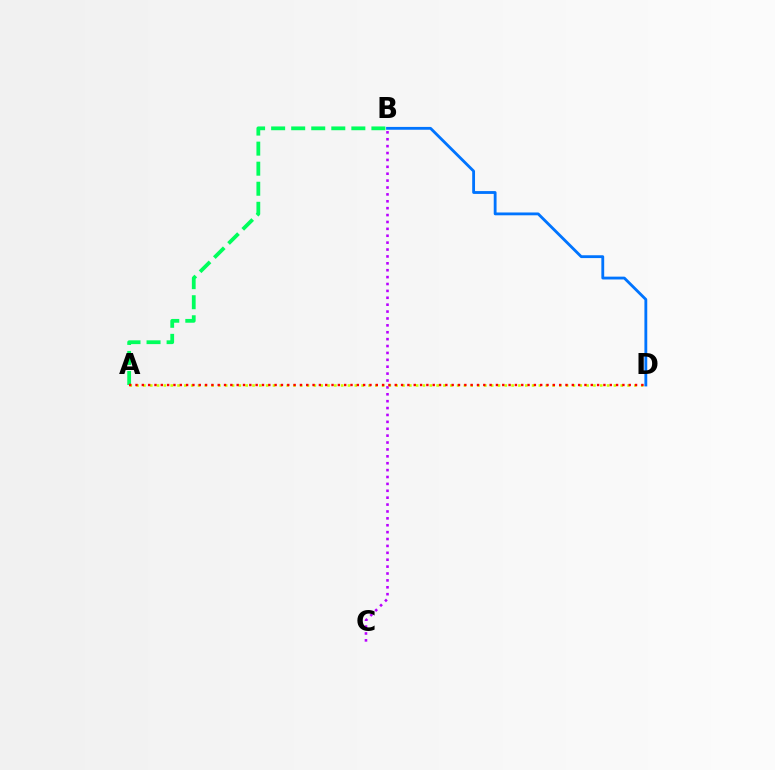{('A', 'B'): [{'color': '#00ff5c', 'line_style': 'dashed', 'thickness': 2.72}], ('B', 'C'): [{'color': '#b900ff', 'line_style': 'dotted', 'thickness': 1.87}], ('B', 'D'): [{'color': '#0074ff', 'line_style': 'solid', 'thickness': 2.04}], ('A', 'D'): [{'color': '#d1ff00', 'line_style': 'dotted', 'thickness': 1.85}, {'color': '#ff0000', 'line_style': 'dotted', 'thickness': 1.72}]}